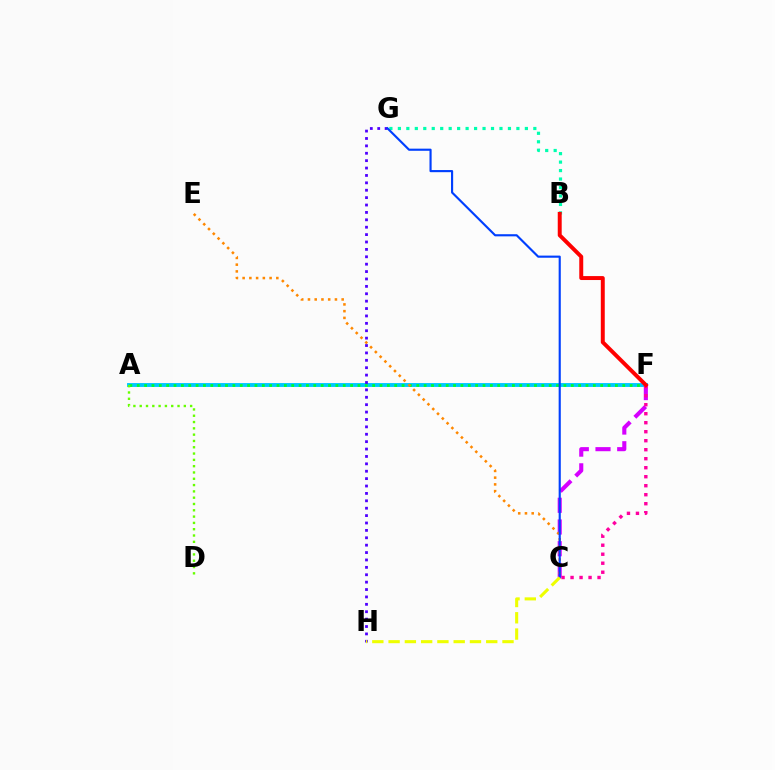{('A', 'F'): [{'color': '#00c7ff', 'line_style': 'solid', 'thickness': 2.8}, {'color': '#00ff27', 'line_style': 'dotted', 'thickness': 2.0}], ('G', 'H'): [{'color': '#4f00ff', 'line_style': 'dotted', 'thickness': 2.01}], ('C', 'F'): [{'color': '#d600ff', 'line_style': 'dashed', 'thickness': 2.95}, {'color': '#ff00a0', 'line_style': 'dotted', 'thickness': 2.45}], ('B', 'G'): [{'color': '#00ffaf', 'line_style': 'dotted', 'thickness': 2.3}], ('C', 'E'): [{'color': '#ff8800', 'line_style': 'dotted', 'thickness': 1.83}], ('C', 'G'): [{'color': '#003fff', 'line_style': 'solid', 'thickness': 1.54}], ('B', 'F'): [{'color': '#ff0000', 'line_style': 'solid', 'thickness': 2.84}], ('C', 'H'): [{'color': '#eeff00', 'line_style': 'dashed', 'thickness': 2.21}], ('A', 'D'): [{'color': '#66ff00', 'line_style': 'dotted', 'thickness': 1.71}]}